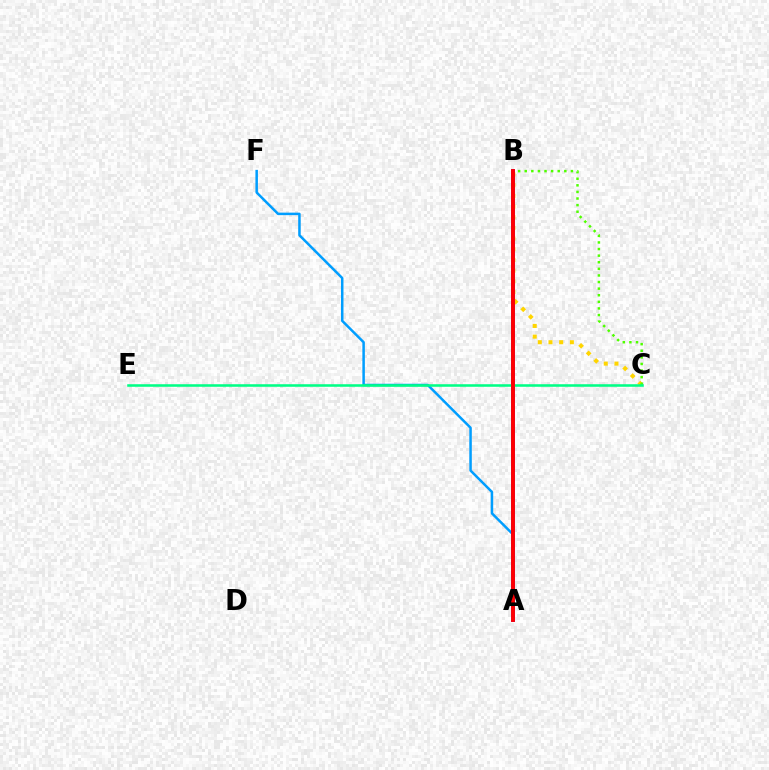{('B', 'C'): [{'color': '#ffd500', 'line_style': 'dotted', 'thickness': 2.9}, {'color': '#4fff00', 'line_style': 'dotted', 'thickness': 1.79}], ('A', 'B'): [{'color': '#ff00ed', 'line_style': 'dotted', 'thickness': 1.54}, {'color': '#3700ff', 'line_style': 'solid', 'thickness': 2.68}, {'color': '#ff0000', 'line_style': 'solid', 'thickness': 2.77}], ('A', 'F'): [{'color': '#009eff', 'line_style': 'solid', 'thickness': 1.8}], ('C', 'E'): [{'color': '#00ff86', 'line_style': 'solid', 'thickness': 1.84}]}